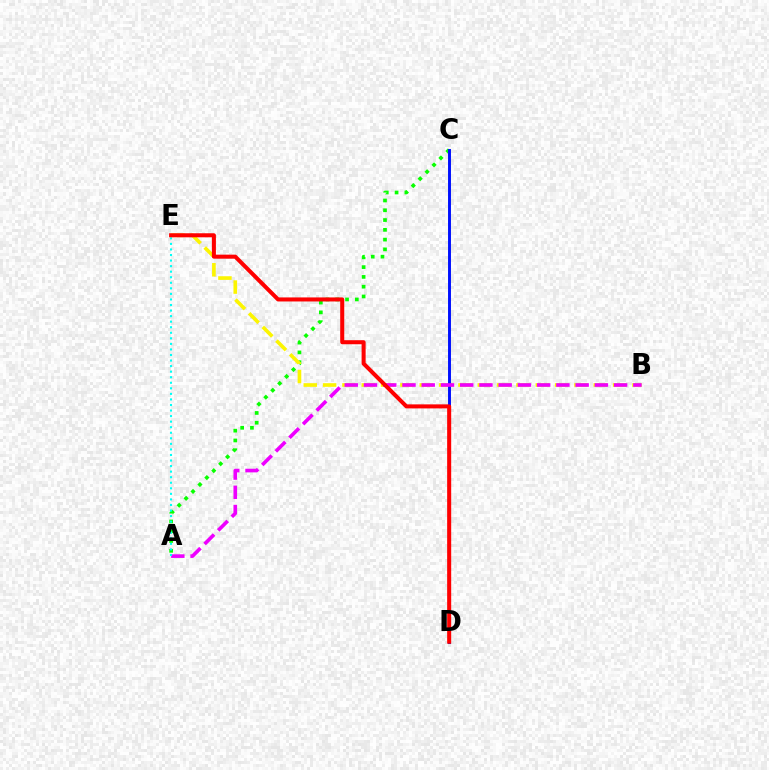{('A', 'C'): [{'color': '#08ff00', 'line_style': 'dotted', 'thickness': 2.66}], ('B', 'E'): [{'color': '#fcf500', 'line_style': 'dashed', 'thickness': 2.63}], ('C', 'D'): [{'color': '#0010ff', 'line_style': 'solid', 'thickness': 2.11}], ('A', 'B'): [{'color': '#ee00ff', 'line_style': 'dashed', 'thickness': 2.61}], ('A', 'E'): [{'color': '#00fff6', 'line_style': 'dotted', 'thickness': 1.51}], ('D', 'E'): [{'color': '#ff0000', 'line_style': 'solid', 'thickness': 2.91}]}